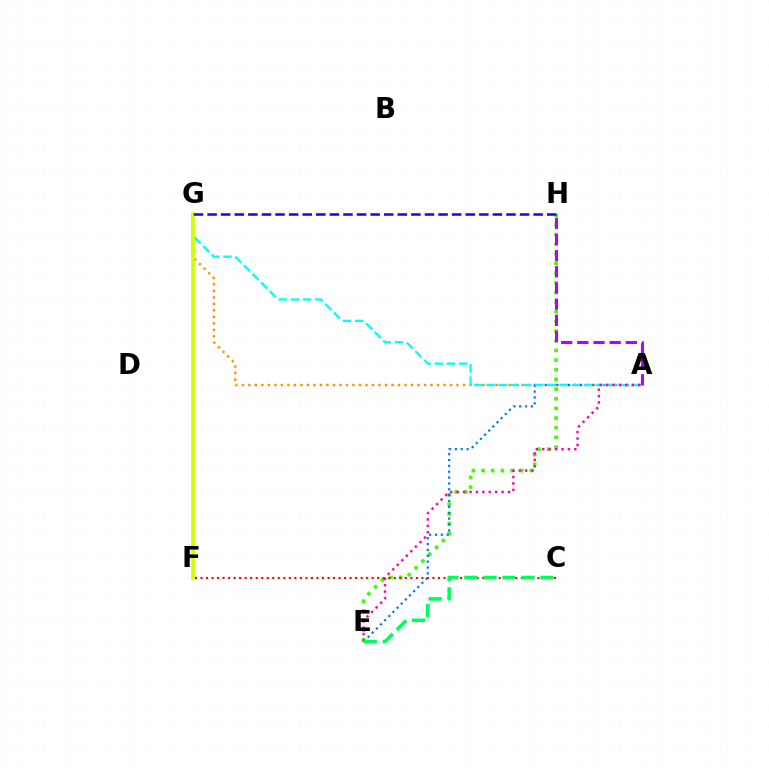{('A', 'G'): [{'color': '#ff9400', 'line_style': 'dotted', 'thickness': 1.77}, {'color': '#00fff6', 'line_style': 'dashed', 'thickness': 1.65}], ('E', 'H'): [{'color': '#3dff00', 'line_style': 'dotted', 'thickness': 2.62}], ('C', 'F'): [{'color': '#ff0000', 'line_style': 'dotted', 'thickness': 1.5}], ('A', 'E'): [{'color': '#0074ff', 'line_style': 'dotted', 'thickness': 1.59}, {'color': '#ff00ac', 'line_style': 'dotted', 'thickness': 1.74}], ('F', 'G'): [{'color': '#d1ff00', 'line_style': 'solid', 'thickness': 2.68}], ('C', 'E'): [{'color': '#00ff5c', 'line_style': 'dashed', 'thickness': 2.59}], ('G', 'H'): [{'color': '#2500ff', 'line_style': 'dashed', 'thickness': 1.85}], ('A', 'H'): [{'color': '#b900ff', 'line_style': 'dashed', 'thickness': 2.2}]}